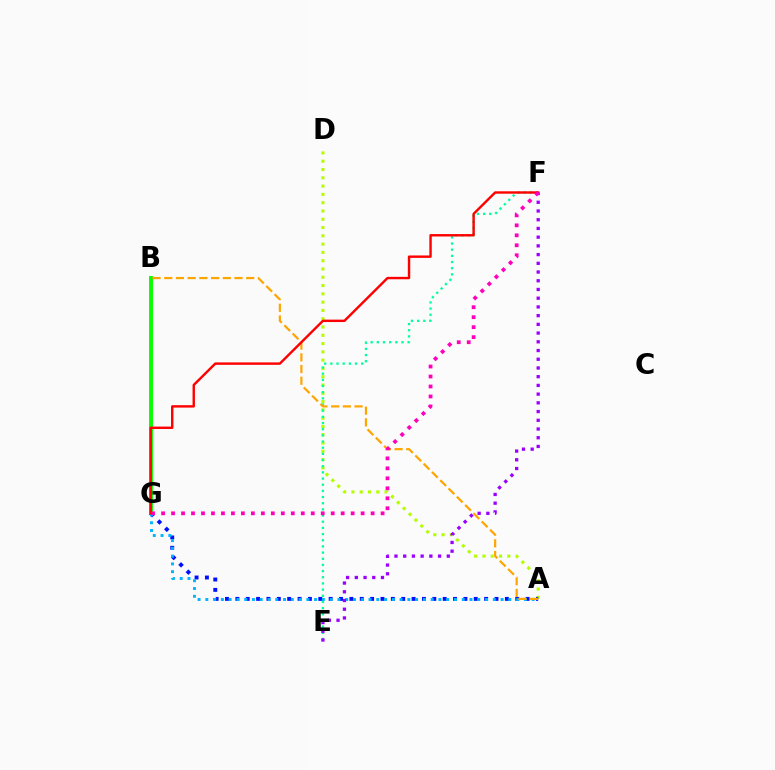{('B', 'G'): [{'color': '#08ff00', 'line_style': 'solid', 'thickness': 2.81}], ('A', 'D'): [{'color': '#b3ff00', 'line_style': 'dotted', 'thickness': 2.25}], ('A', 'G'): [{'color': '#0010ff', 'line_style': 'dotted', 'thickness': 2.82}, {'color': '#00b5ff', 'line_style': 'dotted', 'thickness': 2.11}], ('E', 'F'): [{'color': '#00ff9d', 'line_style': 'dotted', 'thickness': 1.68}, {'color': '#9b00ff', 'line_style': 'dotted', 'thickness': 2.37}], ('A', 'B'): [{'color': '#ffa500', 'line_style': 'dashed', 'thickness': 1.59}], ('F', 'G'): [{'color': '#ff0000', 'line_style': 'solid', 'thickness': 1.73}, {'color': '#ff00bd', 'line_style': 'dotted', 'thickness': 2.71}]}